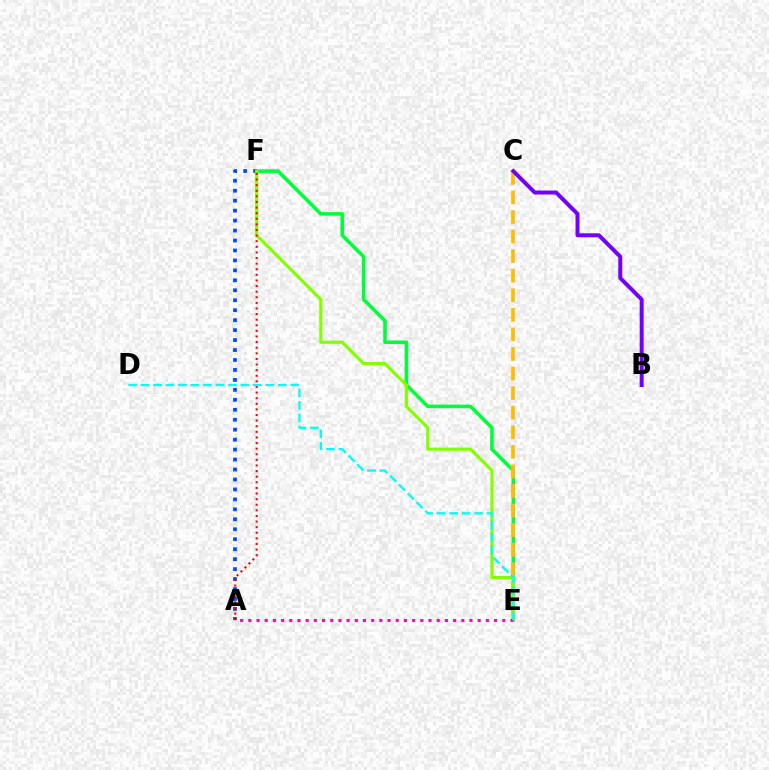{('E', 'F'): [{'color': '#00ff39', 'line_style': 'solid', 'thickness': 2.57}, {'color': '#84ff00', 'line_style': 'solid', 'thickness': 2.28}], ('A', 'F'): [{'color': '#004bff', 'line_style': 'dotted', 'thickness': 2.71}, {'color': '#ff0000', 'line_style': 'dotted', 'thickness': 1.52}], ('C', 'E'): [{'color': '#ffbd00', 'line_style': 'dashed', 'thickness': 2.66}], ('B', 'C'): [{'color': '#7200ff', 'line_style': 'solid', 'thickness': 2.86}], ('A', 'E'): [{'color': '#ff00cf', 'line_style': 'dotted', 'thickness': 2.23}], ('D', 'E'): [{'color': '#00fff6', 'line_style': 'dashed', 'thickness': 1.7}]}